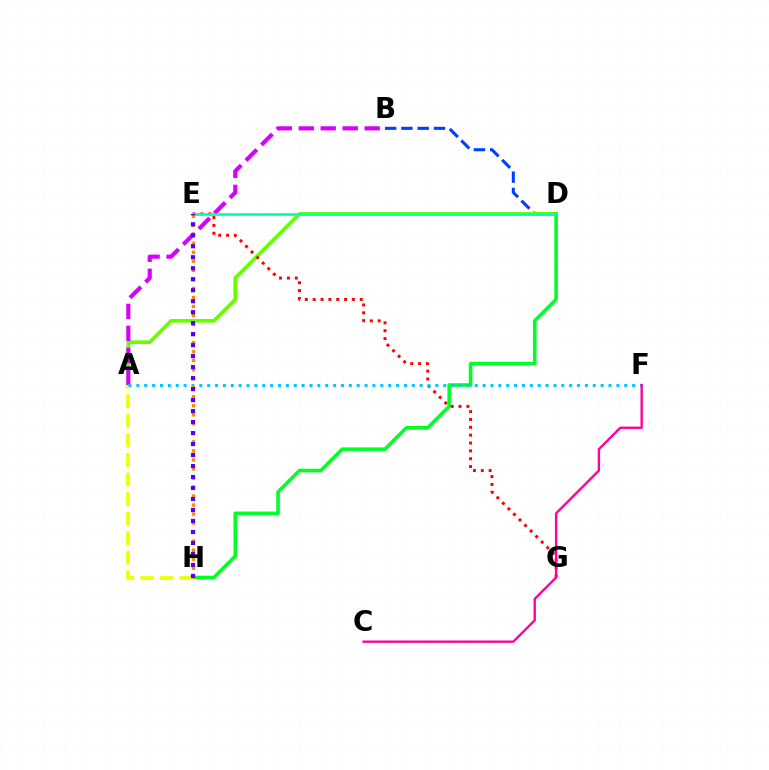{('B', 'D'): [{'color': '#003fff', 'line_style': 'dashed', 'thickness': 2.21}], ('A', 'D'): [{'color': '#66ff00', 'line_style': 'solid', 'thickness': 2.65}], ('D', 'H'): [{'color': '#00ff27', 'line_style': 'solid', 'thickness': 2.58}], ('A', 'H'): [{'color': '#eeff00', 'line_style': 'dashed', 'thickness': 2.66}], ('A', 'B'): [{'color': '#d600ff', 'line_style': 'dashed', 'thickness': 2.99}], ('E', 'G'): [{'color': '#ff0000', 'line_style': 'dotted', 'thickness': 2.13}], ('A', 'F'): [{'color': '#00c7ff', 'line_style': 'dotted', 'thickness': 2.14}], ('D', 'E'): [{'color': '#00ffaf', 'line_style': 'solid', 'thickness': 1.93}], ('E', 'H'): [{'color': '#ff8800', 'line_style': 'dotted', 'thickness': 2.45}, {'color': '#4f00ff', 'line_style': 'dotted', 'thickness': 2.99}], ('C', 'F'): [{'color': '#ff00a0', 'line_style': 'solid', 'thickness': 1.71}]}